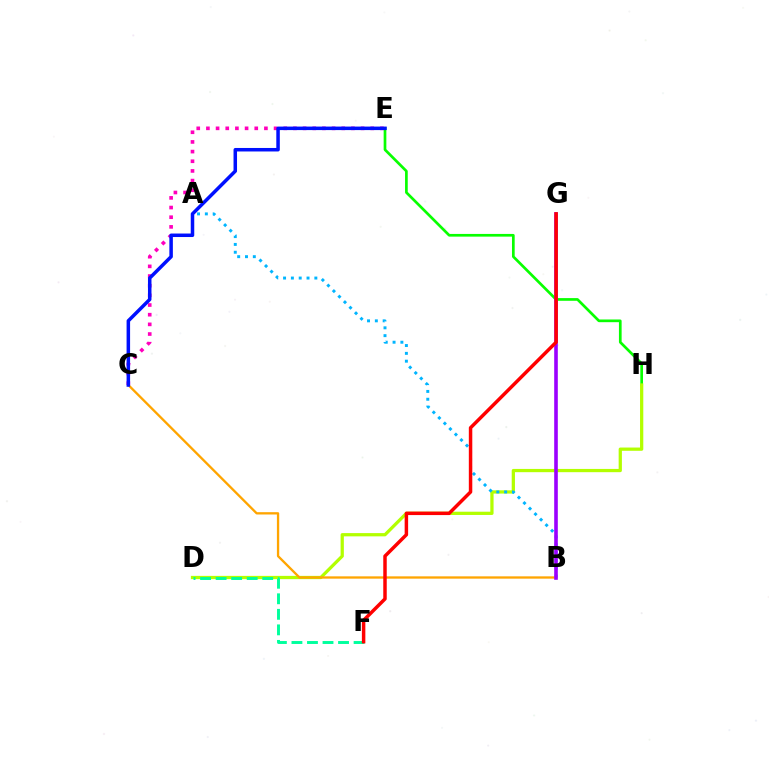{('C', 'E'): [{'color': '#ff00bd', 'line_style': 'dotted', 'thickness': 2.63}, {'color': '#0010ff', 'line_style': 'solid', 'thickness': 2.52}], ('E', 'H'): [{'color': '#08ff00', 'line_style': 'solid', 'thickness': 1.94}], ('D', 'H'): [{'color': '#b3ff00', 'line_style': 'solid', 'thickness': 2.34}], ('A', 'B'): [{'color': '#00b5ff', 'line_style': 'dotted', 'thickness': 2.13}], ('B', 'C'): [{'color': '#ffa500', 'line_style': 'solid', 'thickness': 1.66}], ('D', 'F'): [{'color': '#00ff9d', 'line_style': 'dashed', 'thickness': 2.11}], ('B', 'G'): [{'color': '#9b00ff', 'line_style': 'solid', 'thickness': 2.6}], ('F', 'G'): [{'color': '#ff0000', 'line_style': 'solid', 'thickness': 2.5}]}